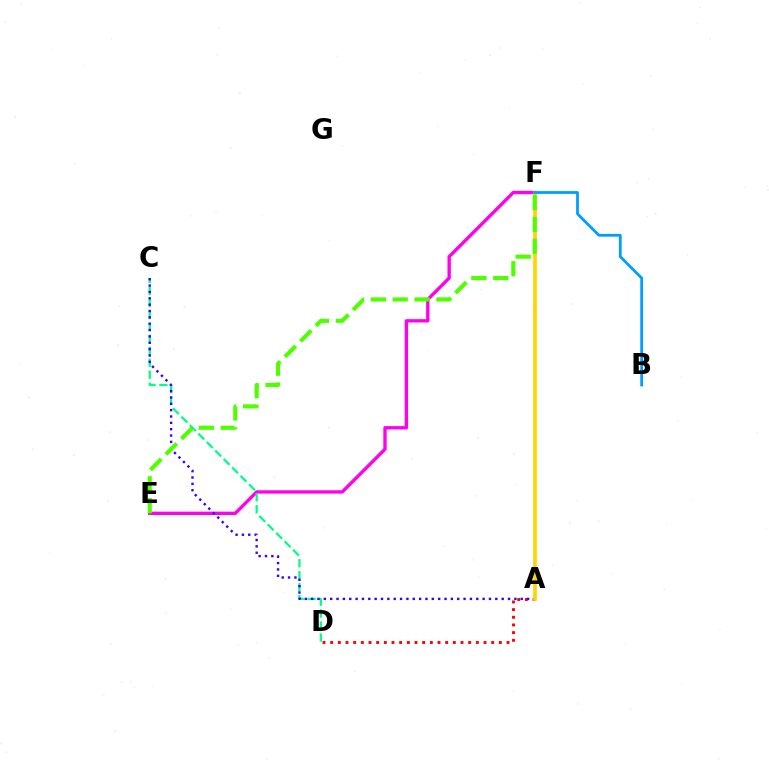{('E', 'F'): [{'color': '#ff00ed', 'line_style': 'solid', 'thickness': 2.41}, {'color': '#4fff00', 'line_style': 'dashed', 'thickness': 2.97}], ('A', 'D'): [{'color': '#ff0000', 'line_style': 'dotted', 'thickness': 2.08}], ('C', 'D'): [{'color': '#00ff86', 'line_style': 'dashed', 'thickness': 1.62}], ('A', 'C'): [{'color': '#3700ff', 'line_style': 'dotted', 'thickness': 1.73}], ('A', 'F'): [{'color': '#ffd500', 'line_style': 'solid', 'thickness': 2.65}], ('B', 'F'): [{'color': '#009eff', 'line_style': 'solid', 'thickness': 2.01}]}